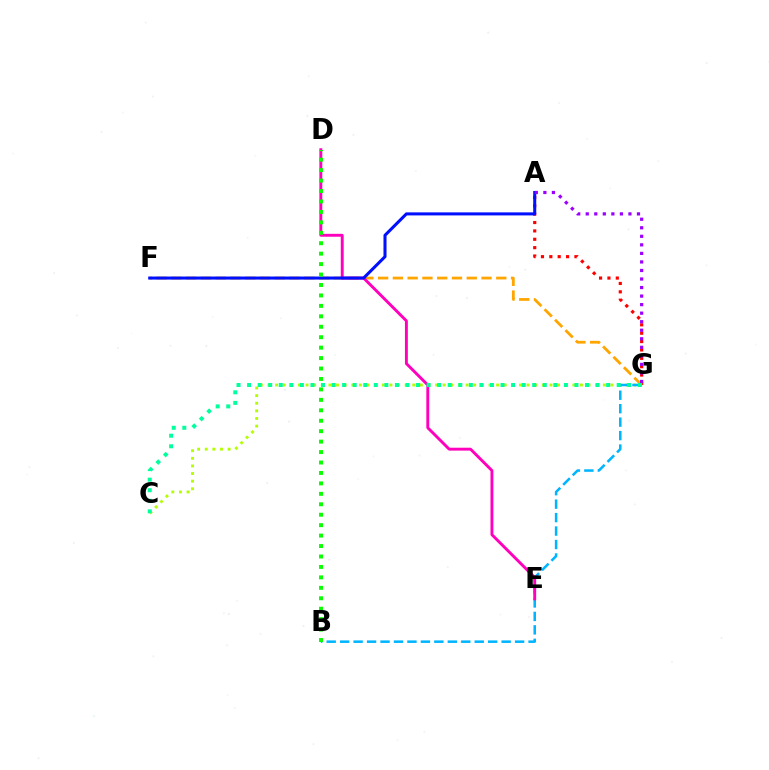{('A', 'G'): [{'color': '#ff0000', 'line_style': 'dotted', 'thickness': 2.27}, {'color': '#9b00ff', 'line_style': 'dotted', 'thickness': 2.32}], ('F', 'G'): [{'color': '#ffa500', 'line_style': 'dashed', 'thickness': 2.01}], ('C', 'G'): [{'color': '#b3ff00', 'line_style': 'dotted', 'thickness': 2.07}, {'color': '#00ff9d', 'line_style': 'dotted', 'thickness': 2.87}], ('B', 'G'): [{'color': '#00b5ff', 'line_style': 'dashed', 'thickness': 1.83}], ('D', 'E'): [{'color': '#ff00bd', 'line_style': 'solid', 'thickness': 2.09}], ('A', 'F'): [{'color': '#0010ff', 'line_style': 'solid', 'thickness': 2.19}], ('B', 'D'): [{'color': '#08ff00', 'line_style': 'dotted', 'thickness': 2.84}]}